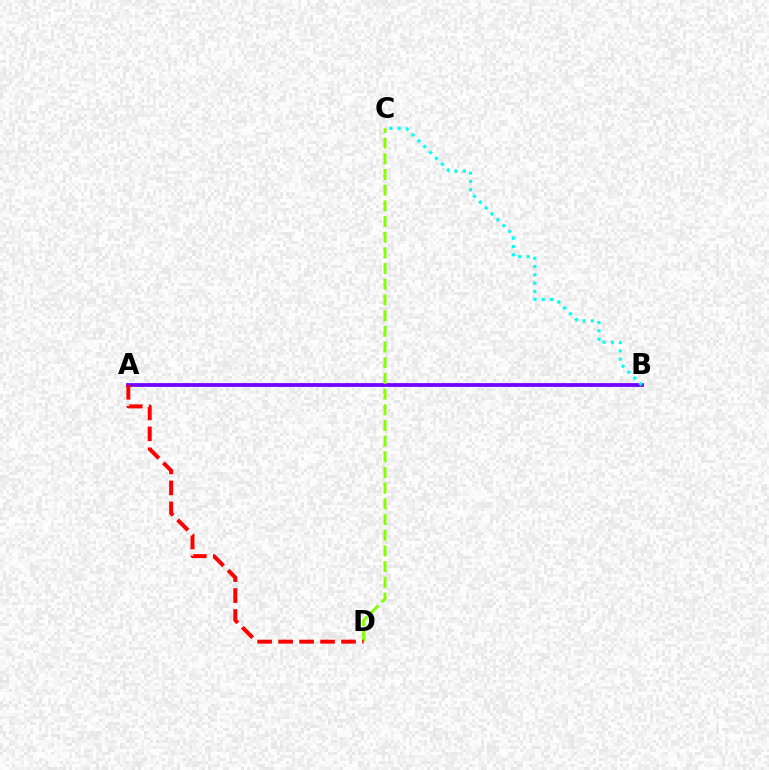{('A', 'B'): [{'color': '#7200ff', 'line_style': 'solid', 'thickness': 2.71}], ('C', 'D'): [{'color': '#84ff00', 'line_style': 'dashed', 'thickness': 2.13}], ('B', 'C'): [{'color': '#00fff6', 'line_style': 'dotted', 'thickness': 2.25}], ('A', 'D'): [{'color': '#ff0000', 'line_style': 'dashed', 'thickness': 2.85}]}